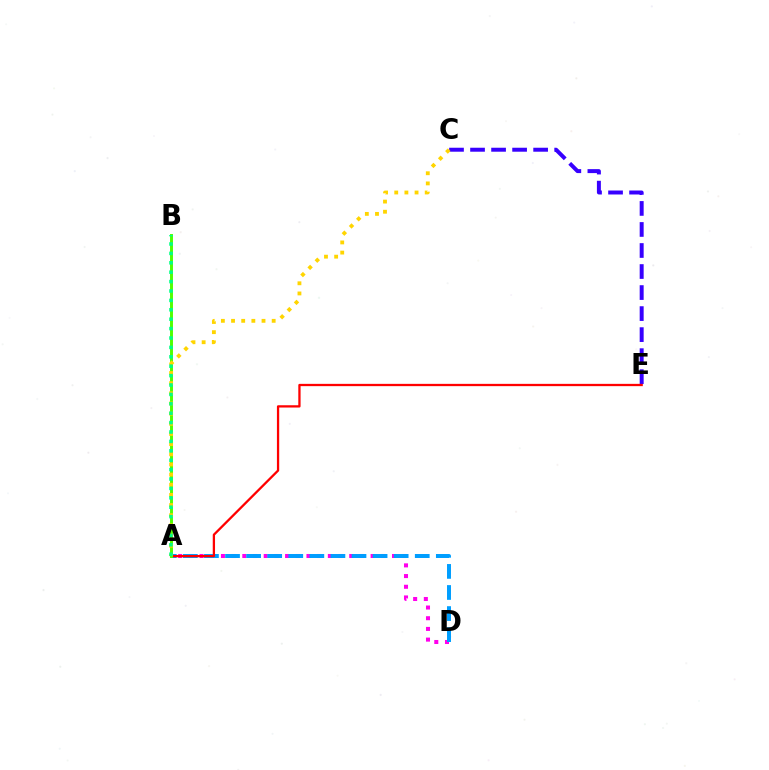{('A', 'D'): [{'color': '#ff00ed', 'line_style': 'dotted', 'thickness': 2.9}, {'color': '#009eff', 'line_style': 'dashed', 'thickness': 2.86}], ('C', 'E'): [{'color': '#3700ff', 'line_style': 'dashed', 'thickness': 2.86}], ('A', 'E'): [{'color': '#ff0000', 'line_style': 'solid', 'thickness': 1.65}], ('A', 'B'): [{'color': '#4fff00', 'line_style': 'solid', 'thickness': 2.12}, {'color': '#00ff86', 'line_style': 'dotted', 'thickness': 2.55}], ('A', 'C'): [{'color': '#ffd500', 'line_style': 'dotted', 'thickness': 2.76}]}